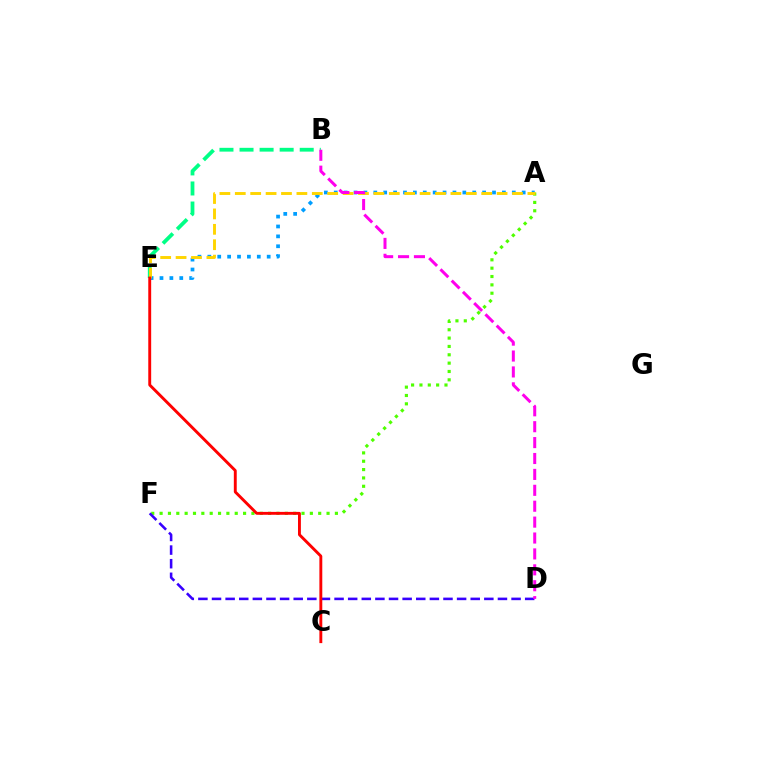{('B', 'E'): [{'color': '#00ff86', 'line_style': 'dashed', 'thickness': 2.73}], ('A', 'F'): [{'color': '#4fff00', 'line_style': 'dotted', 'thickness': 2.27}], ('A', 'E'): [{'color': '#009eff', 'line_style': 'dotted', 'thickness': 2.69}, {'color': '#ffd500', 'line_style': 'dashed', 'thickness': 2.09}], ('D', 'F'): [{'color': '#3700ff', 'line_style': 'dashed', 'thickness': 1.85}], ('C', 'E'): [{'color': '#ff0000', 'line_style': 'solid', 'thickness': 2.09}], ('B', 'D'): [{'color': '#ff00ed', 'line_style': 'dashed', 'thickness': 2.16}]}